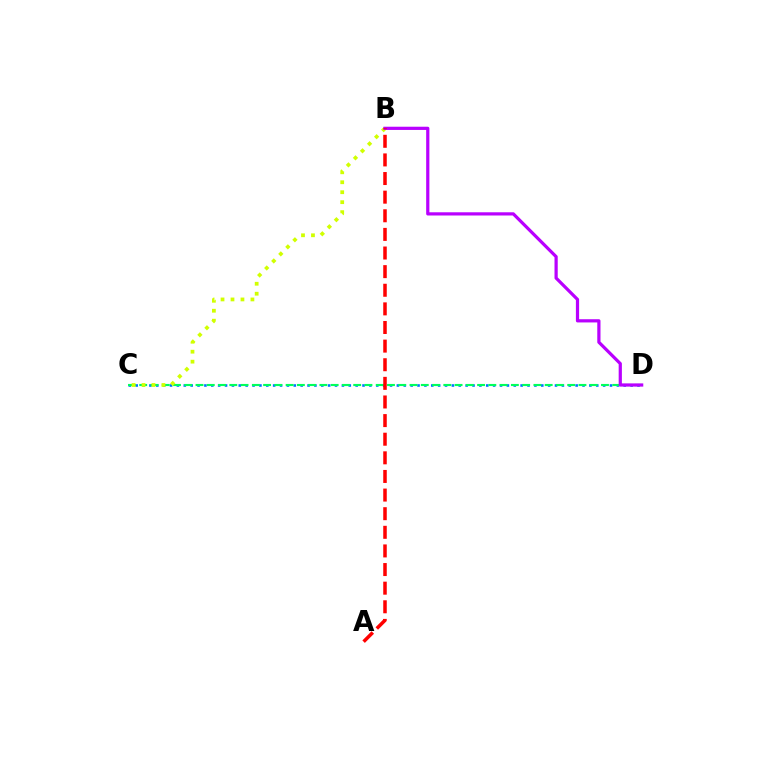{('C', 'D'): [{'color': '#0074ff', 'line_style': 'dotted', 'thickness': 1.87}, {'color': '#00ff5c', 'line_style': 'dashed', 'thickness': 1.53}], ('B', 'C'): [{'color': '#d1ff00', 'line_style': 'dotted', 'thickness': 2.71}], ('B', 'D'): [{'color': '#b900ff', 'line_style': 'solid', 'thickness': 2.31}], ('A', 'B'): [{'color': '#ff0000', 'line_style': 'dashed', 'thickness': 2.53}]}